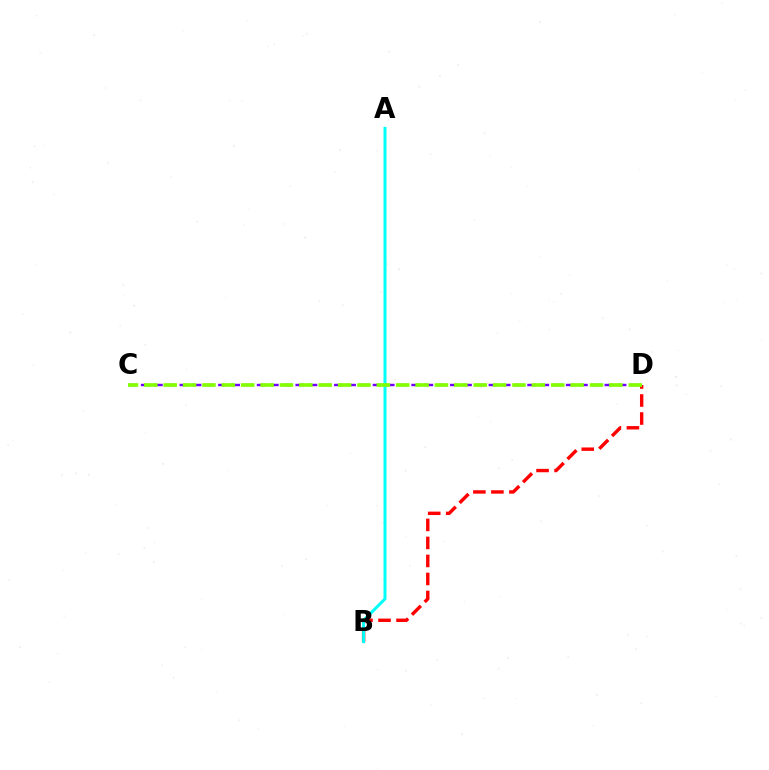{('B', 'D'): [{'color': '#ff0000', 'line_style': 'dashed', 'thickness': 2.45}], ('A', 'B'): [{'color': '#00fff6', 'line_style': 'solid', 'thickness': 2.16}], ('C', 'D'): [{'color': '#7200ff', 'line_style': 'dashed', 'thickness': 1.75}, {'color': '#84ff00', 'line_style': 'dashed', 'thickness': 2.63}]}